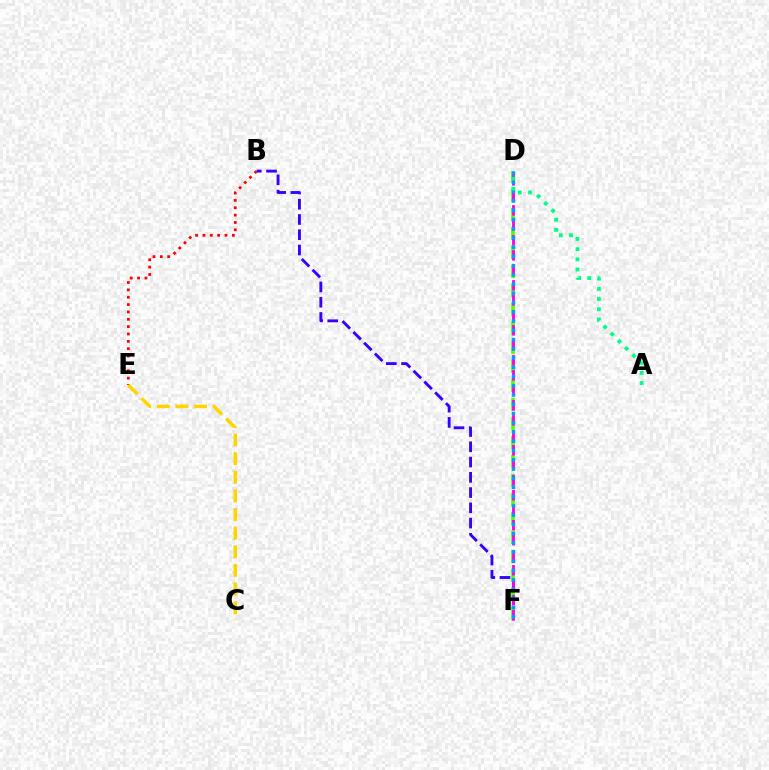{('B', 'F'): [{'color': '#3700ff', 'line_style': 'dashed', 'thickness': 2.07}], ('D', 'F'): [{'color': '#4fff00', 'line_style': 'dashed', 'thickness': 2.58}, {'color': '#ff00ed', 'line_style': 'dashed', 'thickness': 2.04}, {'color': '#009eff', 'line_style': 'dotted', 'thickness': 2.51}], ('B', 'E'): [{'color': '#ff0000', 'line_style': 'dotted', 'thickness': 2.0}], ('C', 'E'): [{'color': '#ffd500', 'line_style': 'dashed', 'thickness': 2.53}], ('A', 'D'): [{'color': '#00ff86', 'line_style': 'dotted', 'thickness': 2.77}]}